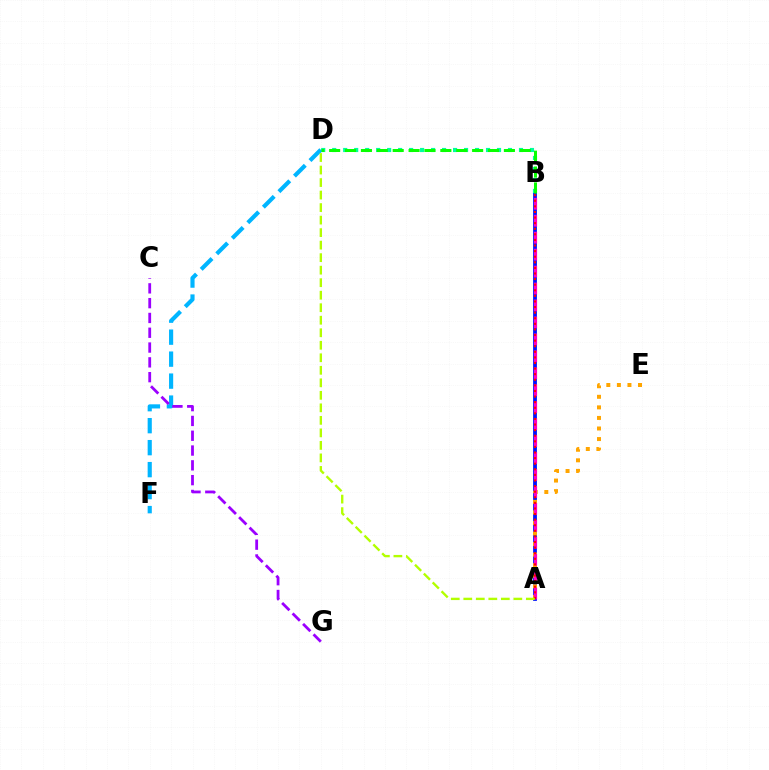{('A', 'B'): [{'color': '#0010ff', 'line_style': 'solid', 'thickness': 2.72}, {'color': '#ff00bd', 'line_style': 'dashed', 'thickness': 2.3}, {'color': '#ff0000', 'line_style': 'dotted', 'thickness': 1.52}], ('A', 'E'): [{'color': '#ffa500', 'line_style': 'dotted', 'thickness': 2.87}], ('B', 'D'): [{'color': '#00ff9d', 'line_style': 'dotted', 'thickness': 2.99}, {'color': '#08ff00', 'line_style': 'dashed', 'thickness': 2.16}], ('D', 'F'): [{'color': '#00b5ff', 'line_style': 'dashed', 'thickness': 2.99}], ('C', 'G'): [{'color': '#9b00ff', 'line_style': 'dashed', 'thickness': 2.01}], ('A', 'D'): [{'color': '#b3ff00', 'line_style': 'dashed', 'thickness': 1.7}]}